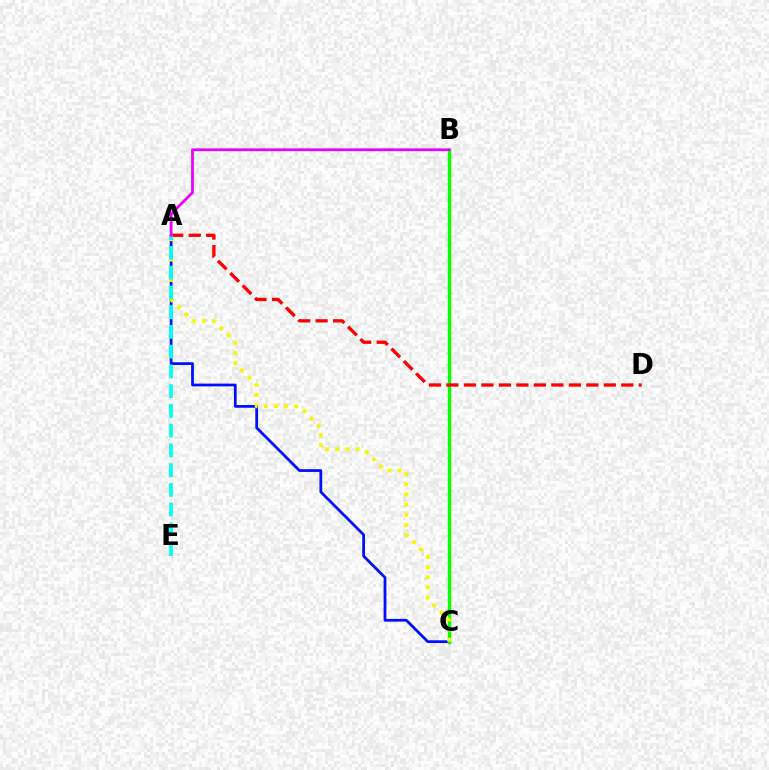{('A', 'C'): [{'color': '#0010ff', 'line_style': 'solid', 'thickness': 1.99}, {'color': '#fcf500', 'line_style': 'dotted', 'thickness': 2.77}], ('B', 'C'): [{'color': '#08ff00', 'line_style': 'solid', 'thickness': 2.47}], ('A', 'D'): [{'color': '#ff0000', 'line_style': 'dashed', 'thickness': 2.38}], ('A', 'E'): [{'color': '#00fff6', 'line_style': 'dashed', 'thickness': 2.68}], ('A', 'B'): [{'color': '#ee00ff', 'line_style': 'solid', 'thickness': 1.99}]}